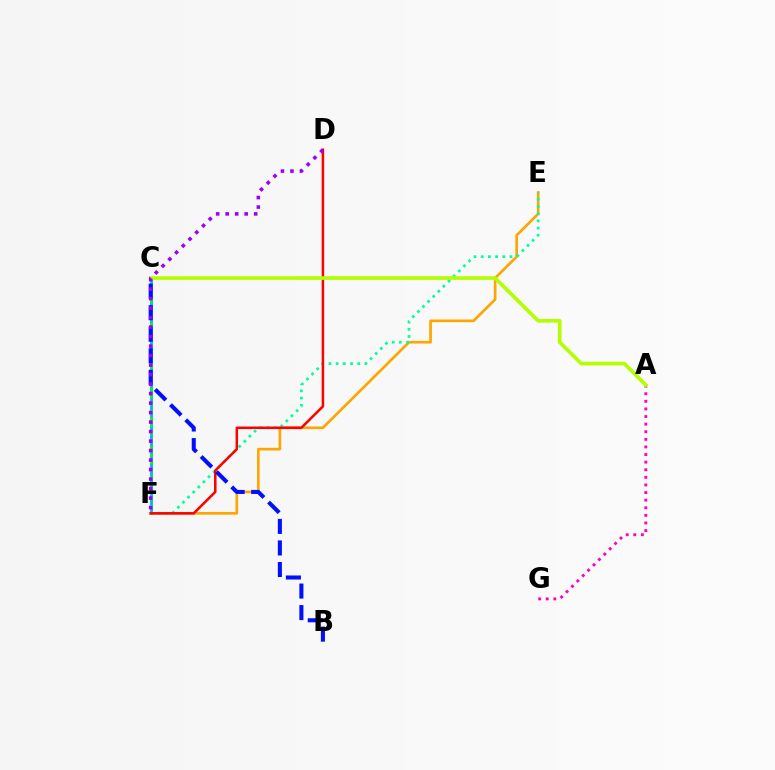{('C', 'F'): [{'color': '#00b5ff', 'line_style': 'solid', 'thickness': 2.08}, {'color': '#08ff00', 'line_style': 'dotted', 'thickness': 1.98}], ('E', 'F'): [{'color': '#ffa500', 'line_style': 'solid', 'thickness': 1.91}, {'color': '#00ff9d', 'line_style': 'dotted', 'thickness': 1.96}], ('D', 'F'): [{'color': '#ff0000', 'line_style': 'solid', 'thickness': 1.81}, {'color': '#9b00ff', 'line_style': 'dotted', 'thickness': 2.58}], ('A', 'G'): [{'color': '#ff00bd', 'line_style': 'dotted', 'thickness': 2.07}], ('A', 'C'): [{'color': '#b3ff00', 'line_style': 'solid', 'thickness': 2.63}], ('B', 'C'): [{'color': '#0010ff', 'line_style': 'dashed', 'thickness': 2.93}]}